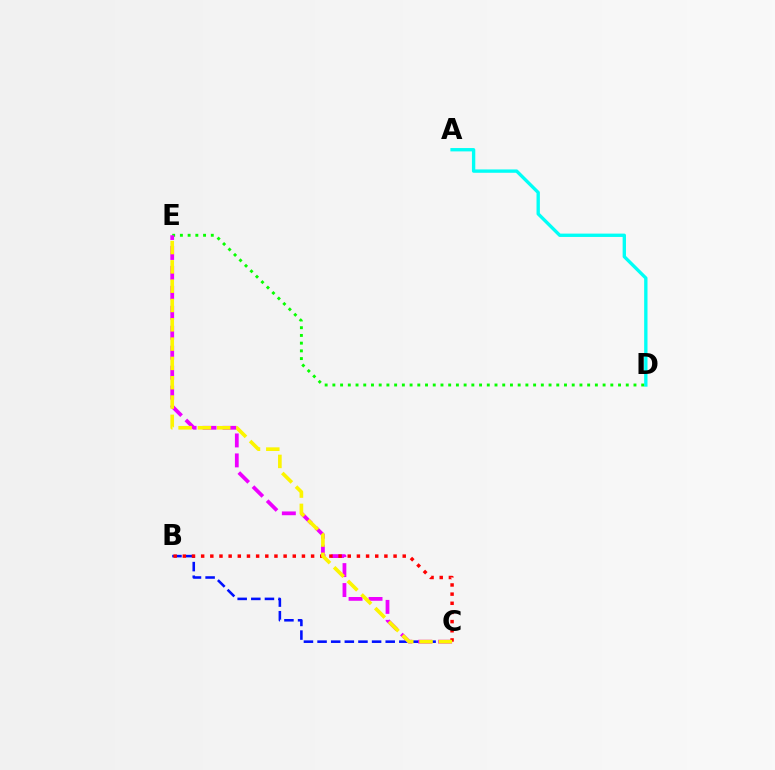{('B', 'C'): [{'color': '#0010ff', 'line_style': 'dashed', 'thickness': 1.85}, {'color': '#ff0000', 'line_style': 'dotted', 'thickness': 2.49}], ('A', 'D'): [{'color': '#00fff6', 'line_style': 'solid', 'thickness': 2.41}], ('D', 'E'): [{'color': '#08ff00', 'line_style': 'dotted', 'thickness': 2.1}], ('C', 'E'): [{'color': '#ee00ff', 'line_style': 'dashed', 'thickness': 2.71}, {'color': '#fcf500', 'line_style': 'dashed', 'thickness': 2.62}]}